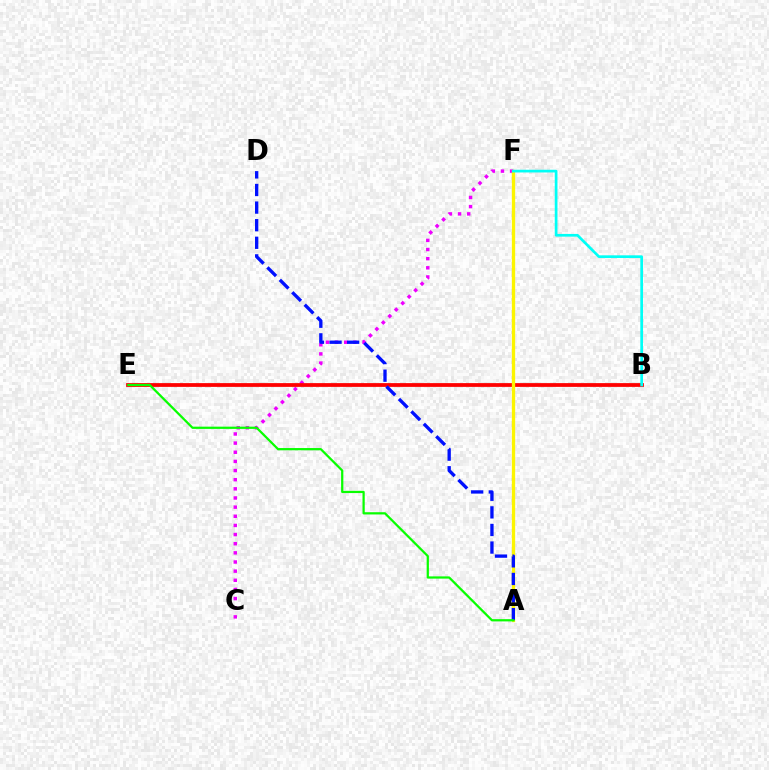{('C', 'F'): [{'color': '#ee00ff', 'line_style': 'dotted', 'thickness': 2.48}], ('B', 'E'): [{'color': '#ff0000', 'line_style': 'solid', 'thickness': 2.71}], ('A', 'F'): [{'color': '#fcf500', 'line_style': 'solid', 'thickness': 2.39}], ('A', 'D'): [{'color': '#0010ff', 'line_style': 'dashed', 'thickness': 2.39}], ('B', 'F'): [{'color': '#00fff6', 'line_style': 'solid', 'thickness': 1.95}], ('A', 'E'): [{'color': '#08ff00', 'line_style': 'solid', 'thickness': 1.61}]}